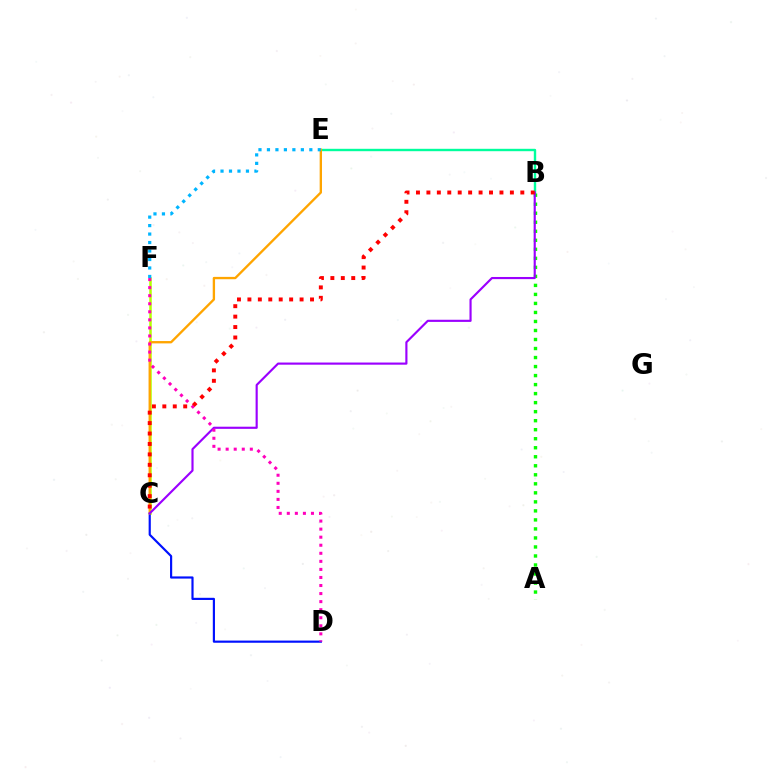{('B', 'E'): [{'color': '#00ff9d', 'line_style': 'solid', 'thickness': 1.73}], ('C', 'F'): [{'color': '#b3ff00', 'line_style': 'solid', 'thickness': 1.81}], ('A', 'B'): [{'color': '#08ff00', 'line_style': 'dotted', 'thickness': 2.45}], ('C', 'D'): [{'color': '#0010ff', 'line_style': 'solid', 'thickness': 1.56}], ('C', 'E'): [{'color': '#ffa500', 'line_style': 'solid', 'thickness': 1.69}], ('B', 'C'): [{'color': '#9b00ff', 'line_style': 'solid', 'thickness': 1.55}, {'color': '#ff0000', 'line_style': 'dotted', 'thickness': 2.84}], ('D', 'F'): [{'color': '#ff00bd', 'line_style': 'dotted', 'thickness': 2.19}], ('E', 'F'): [{'color': '#00b5ff', 'line_style': 'dotted', 'thickness': 2.3}]}